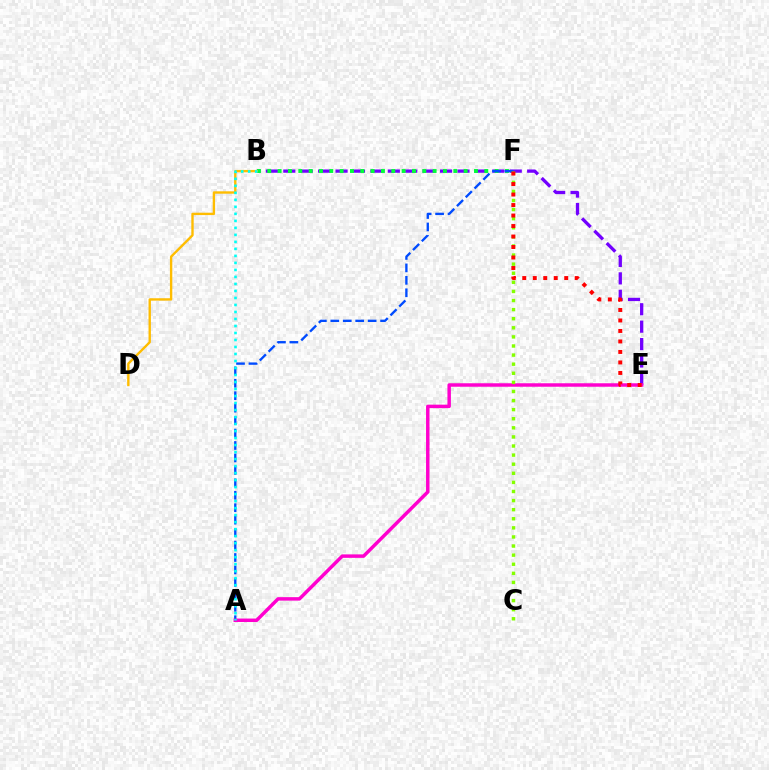{('B', 'E'): [{'color': '#7200ff', 'line_style': 'dashed', 'thickness': 2.37}], ('B', 'F'): [{'color': '#00ff39', 'line_style': 'dotted', 'thickness': 2.81}], ('A', 'F'): [{'color': '#004bff', 'line_style': 'dashed', 'thickness': 1.69}], ('A', 'E'): [{'color': '#ff00cf', 'line_style': 'solid', 'thickness': 2.5}], ('B', 'D'): [{'color': '#ffbd00', 'line_style': 'solid', 'thickness': 1.71}], ('C', 'F'): [{'color': '#84ff00', 'line_style': 'dotted', 'thickness': 2.47}], ('A', 'B'): [{'color': '#00fff6', 'line_style': 'dotted', 'thickness': 1.9}], ('E', 'F'): [{'color': '#ff0000', 'line_style': 'dotted', 'thickness': 2.85}]}